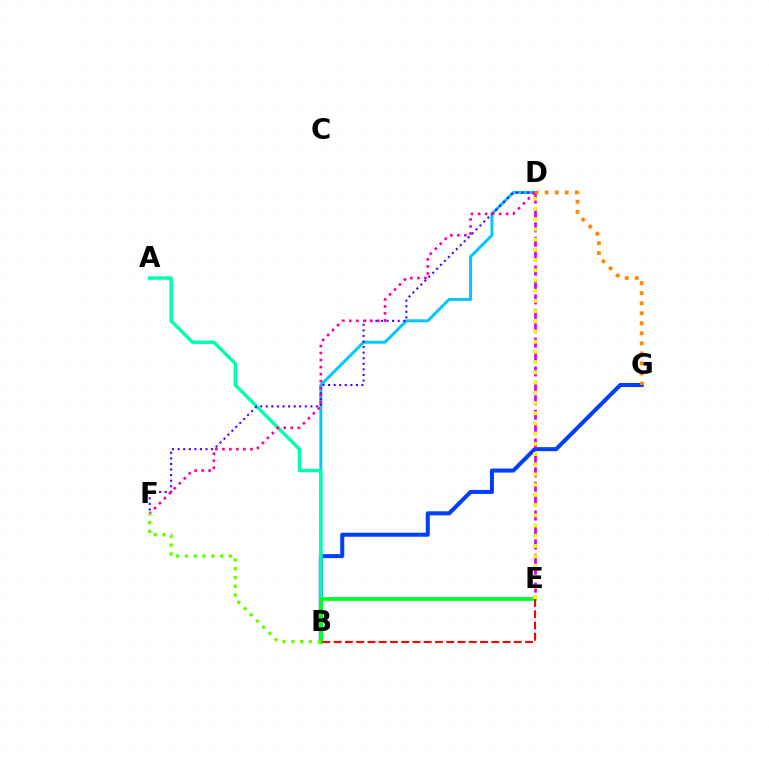{('B', 'G'): [{'color': '#003fff', 'line_style': 'solid', 'thickness': 2.91}], ('B', 'D'): [{'color': '#00c7ff', 'line_style': 'solid', 'thickness': 2.14}], ('A', 'B'): [{'color': '#00ffaf', 'line_style': 'solid', 'thickness': 2.47}], ('D', 'E'): [{'color': '#d600ff', 'line_style': 'dashed', 'thickness': 1.96}, {'color': '#eeff00', 'line_style': 'dotted', 'thickness': 2.78}], ('D', 'F'): [{'color': '#4f00ff', 'line_style': 'dotted', 'thickness': 1.51}, {'color': '#ff00a0', 'line_style': 'dotted', 'thickness': 1.91}], ('D', 'G'): [{'color': '#ff8800', 'line_style': 'dotted', 'thickness': 2.73}], ('B', 'E'): [{'color': '#00ff27', 'line_style': 'solid', 'thickness': 2.71}, {'color': '#ff0000', 'line_style': 'dashed', 'thickness': 1.53}], ('B', 'F'): [{'color': '#66ff00', 'line_style': 'dotted', 'thickness': 2.39}]}